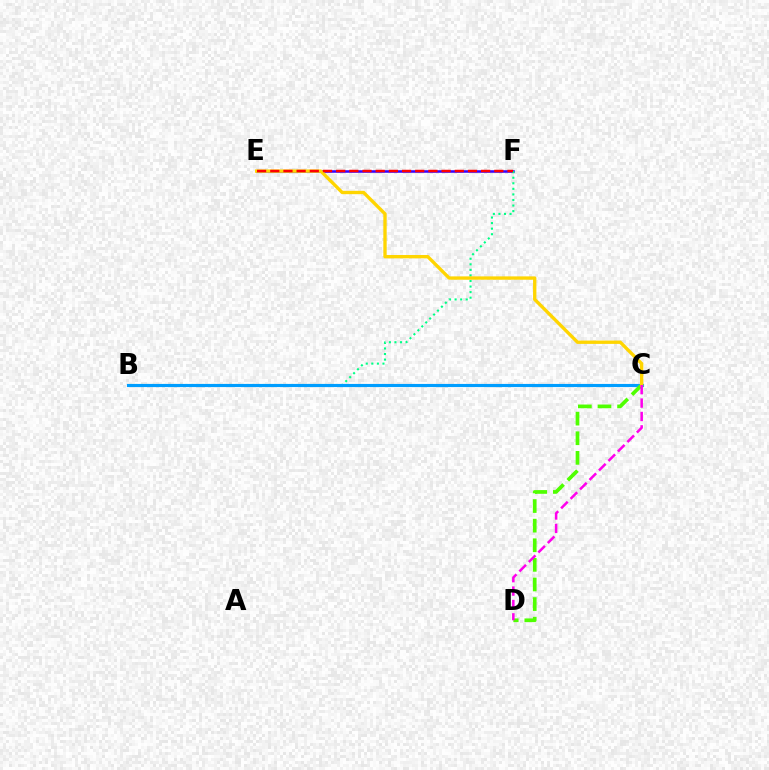{('E', 'F'): [{'color': '#3700ff', 'line_style': 'solid', 'thickness': 1.82}, {'color': '#ff0000', 'line_style': 'dashed', 'thickness': 1.79}], ('B', 'F'): [{'color': '#00ff86', 'line_style': 'dotted', 'thickness': 1.51}], ('B', 'C'): [{'color': '#009eff', 'line_style': 'solid', 'thickness': 2.26}], ('C', 'D'): [{'color': '#4fff00', 'line_style': 'dashed', 'thickness': 2.66}, {'color': '#ff00ed', 'line_style': 'dashed', 'thickness': 1.82}], ('C', 'E'): [{'color': '#ffd500', 'line_style': 'solid', 'thickness': 2.41}]}